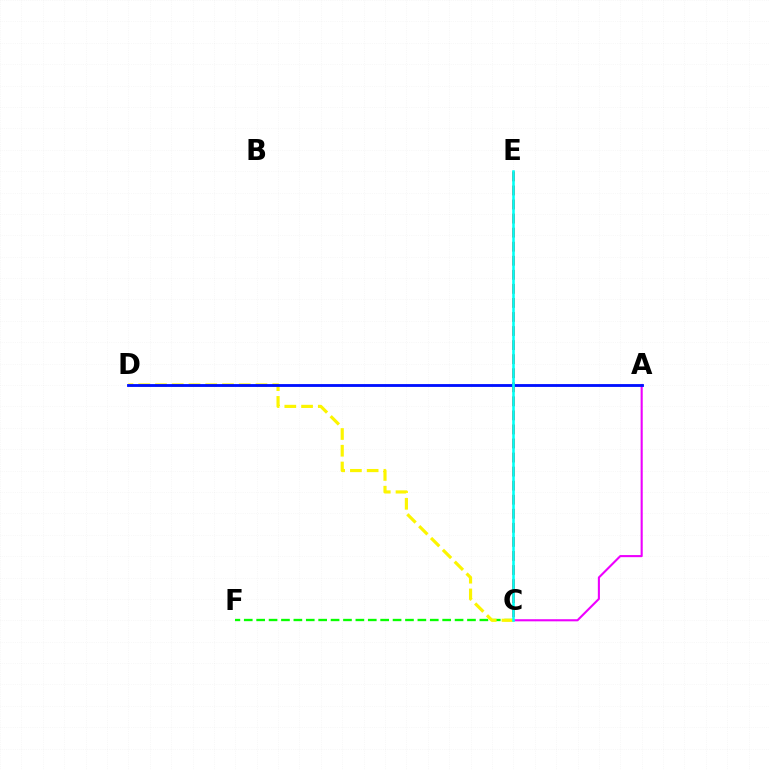{('C', 'F'): [{'color': '#08ff00', 'line_style': 'dashed', 'thickness': 1.68}], ('A', 'C'): [{'color': '#ee00ff', 'line_style': 'solid', 'thickness': 1.52}], ('C', 'D'): [{'color': '#fcf500', 'line_style': 'dashed', 'thickness': 2.27}], ('C', 'E'): [{'color': '#ff0000', 'line_style': 'dashed', 'thickness': 1.91}, {'color': '#00fff6', 'line_style': 'solid', 'thickness': 1.85}], ('A', 'D'): [{'color': '#0010ff', 'line_style': 'solid', 'thickness': 2.04}]}